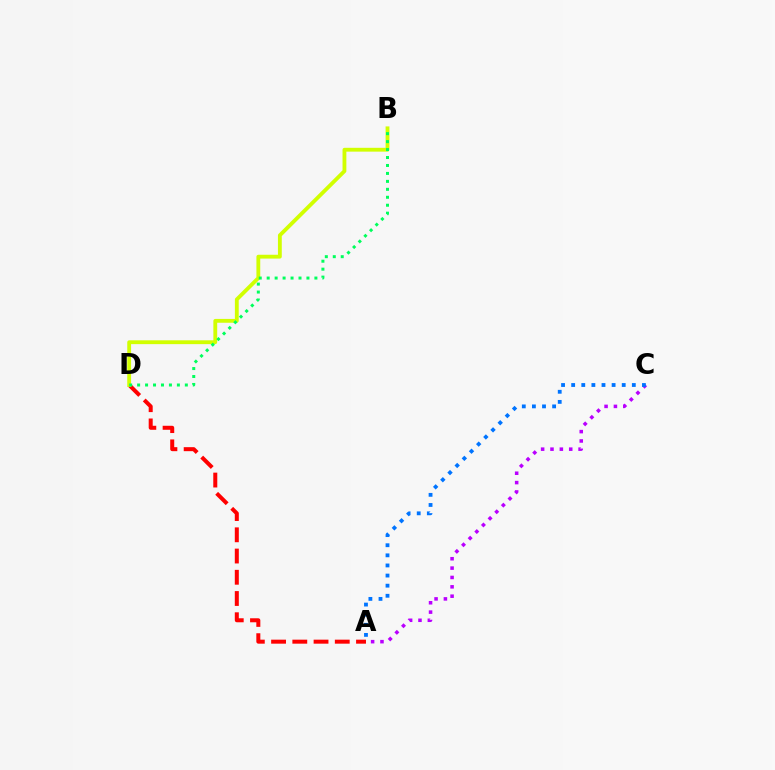{('A', 'D'): [{'color': '#ff0000', 'line_style': 'dashed', 'thickness': 2.88}], ('A', 'C'): [{'color': '#b900ff', 'line_style': 'dotted', 'thickness': 2.54}, {'color': '#0074ff', 'line_style': 'dotted', 'thickness': 2.75}], ('B', 'D'): [{'color': '#d1ff00', 'line_style': 'solid', 'thickness': 2.76}, {'color': '#00ff5c', 'line_style': 'dotted', 'thickness': 2.16}]}